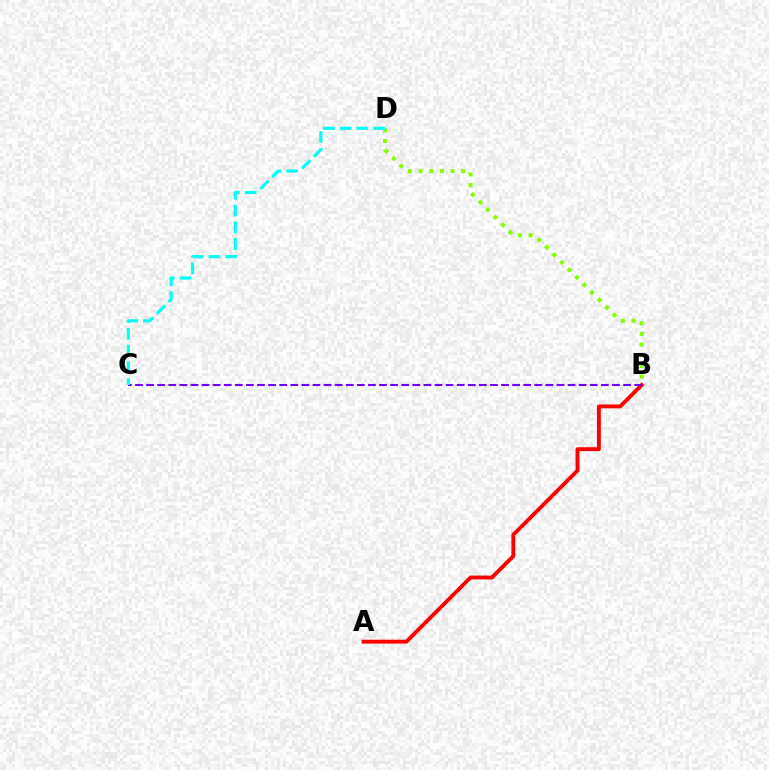{('A', 'B'): [{'color': '#ff0000', 'line_style': 'solid', 'thickness': 2.8}], ('B', 'D'): [{'color': '#84ff00', 'line_style': 'dotted', 'thickness': 2.89}], ('B', 'C'): [{'color': '#7200ff', 'line_style': 'dashed', 'thickness': 1.51}], ('C', 'D'): [{'color': '#00fff6', 'line_style': 'dashed', 'thickness': 2.28}]}